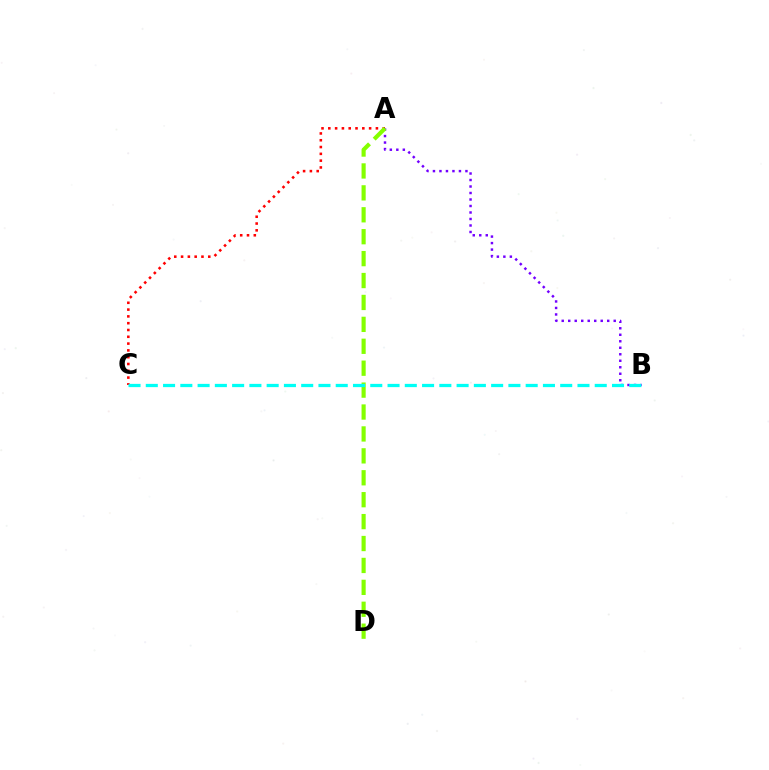{('A', 'C'): [{'color': '#ff0000', 'line_style': 'dotted', 'thickness': 1.85}], ('A', 'B'): [{'color': '#7200ff', 'line_style': 'dotted', 'thickness': 1.77}], ('A', 'D'): [{'color': '#84ff00', 'line_style': 'dashed', 'thickness': 2.98}], ('B', 'C'): [{'color': '#00fff6', 'line_style': 'dashed', 'thickness': 2.35}]}